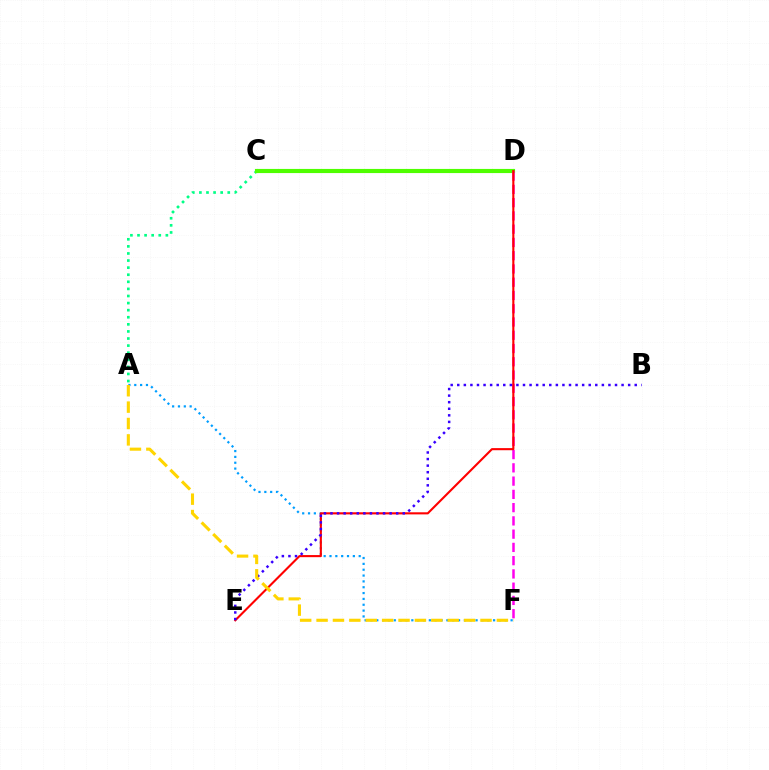{('A', 'C'): [{'color': '#00ff86', 'line_style': 'dotted', 'thickness': 1.93}], ('C', 'D'): [{'color': '#4fff00', 'line_style': 'solid', 'thickness': 2.98}], ('A', 'F'): [{'color': '#009eff', 'line_style': 'dotted', 'thickness': 1.59}, {'color': '#ffd500', 'line_style': 'dashed', 'thickness': 2.23}], ('D', 'F'): [{'color': '#ff00ed', 'line_style': 'dashed', 'thickness': 1.8}], ('D', 'E'): [{'color': '#ff0000', 'line_style': 'solid', 'thickness': 1.52}], ('B', 'E'): [{'color': '#3700ff', 'line_style': 'dotted', 'thickness': 1.79}]}